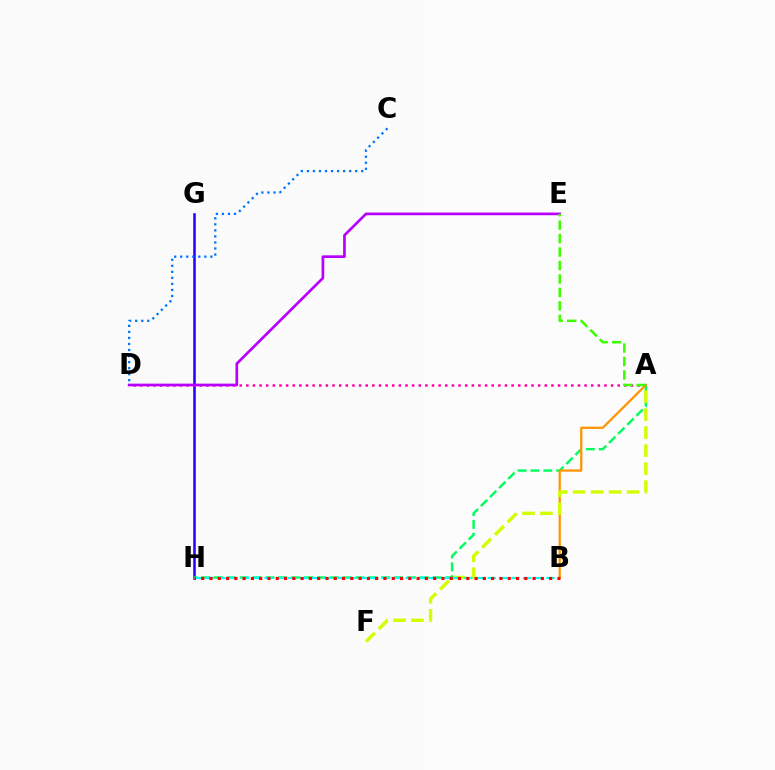{('G', 'H'): [{'color': '#2500ff', 'line_style': 'solid', 'thickness': 1.83}], ('C', 'D'): [{'color': '#0074ff', 'line_style': 'dotted', 'thickness': 1.64}], ('A', 'D'): [{'color': '#ff00ac', 'line_style': 'dotted', 'thickness': 1.8}], ('D', 'E'): [{'color': '#b900ff', 'line_style': 'solid', 'thickness': 1.94}], ('A', 'H'): [{'color': '#00ff5c', 'line_style': 'dashed', 'thickness': 1.75}], ('A', 'B'): [{'color': '#ff9400', 'line_style': 'solid', 'thickness': 1.62}], ('A', 'F'): [{'color': '#d1ff00', 'line_style': 'dashed', 'thickness': 2.45}], ('B', 'H'): [{'color': '#00fff6', 'line_style': 'dashed', 'thickness': 1.6}, {'color': '#ff0000', 'line_style': 'dotted', 'thickness': 2.25}], ('A', 'E'): [{'color': '#3dff00', 'line_style': 'dashed', 'thickness': 1.83}]}